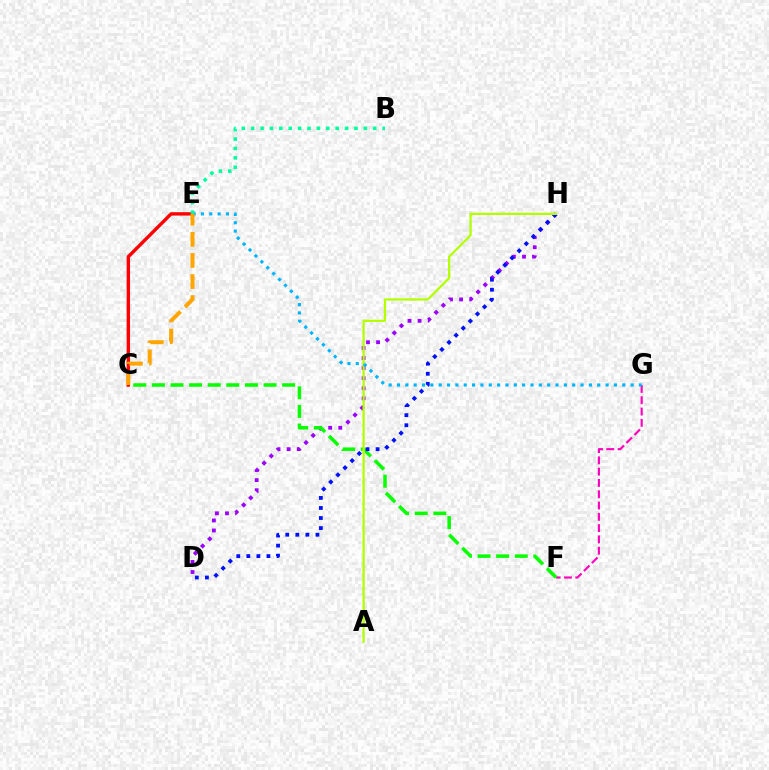{('F', 'G'): [{'color': '#ff00bd', 'line_style': 'dashed', 'thickness': 1.53}], ('C', 'E'): [{'color': '#ff0000', 'line_style': 'solid', 'thickness': 2.44}, {'color': '#ffa500', 'line_style': 'dashed', 'thickness': 2.87}], ('D', 'H'): [{'color': '#9b00ff', 'line_style': 'dotted', 'thickness': 2.74}, {'color': '#0010ff', 'line_style': 'dotted', 'thickness': 2.73}], ('C', 'F'): [{'color': '#08ff00', 'line_style': 'dashed', 'thickness': 2.53}], ('A', 'H'): [{'color': '#b3ff00', 'line_style': 'solid', 'thickness': 1.62}], ('E', 'G'): [{'color': '#00b5ff', 'line_style': 'dotted', 'thickness': 2.27}], ('B', 'E'): [{'color': '#00ff9d', 'line_style': 'dotted', 'thickness': 2.55}]}